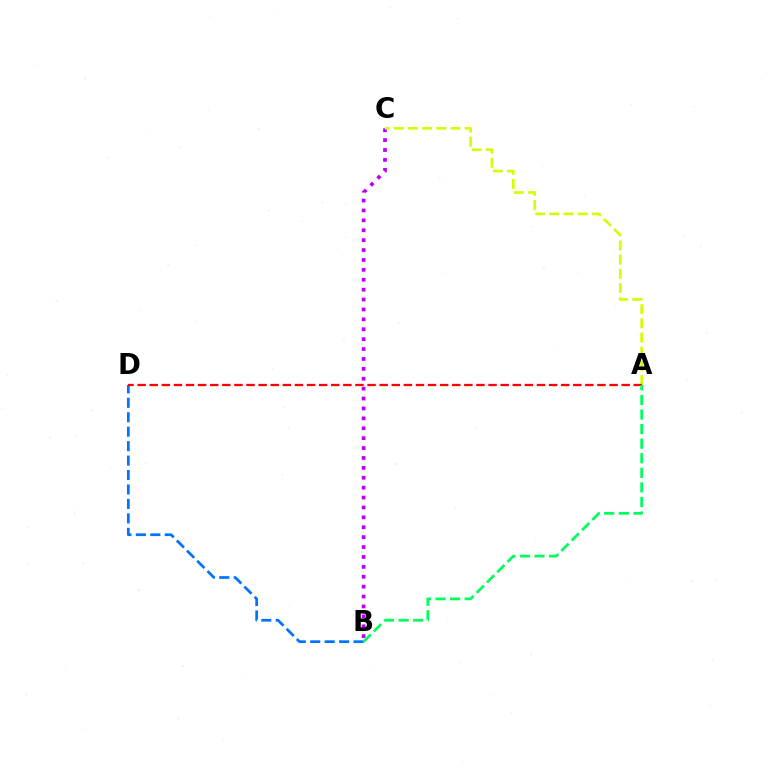{('B', 'D'): [{'color': '#0074ff', 'line_style': 'dashed', 'thickness': 1.96}], ('B', 'C'): [{'color': '#b900ff', 'line_style': 'dotted', 'thickness': 2.69}], ('A', 'C'): [{'color': '#d1ff00', 'line_style': 'dashed', 'thickness': 1.93}], ('A', 'D'): [{'color': '#ff0000', 'line_style': 'dashed', 'thickness': 1.64}], ('A', 'B'): [{'color': '#00ff5c', 'line_style': 'dashed', 'thickness': 1.98}]}